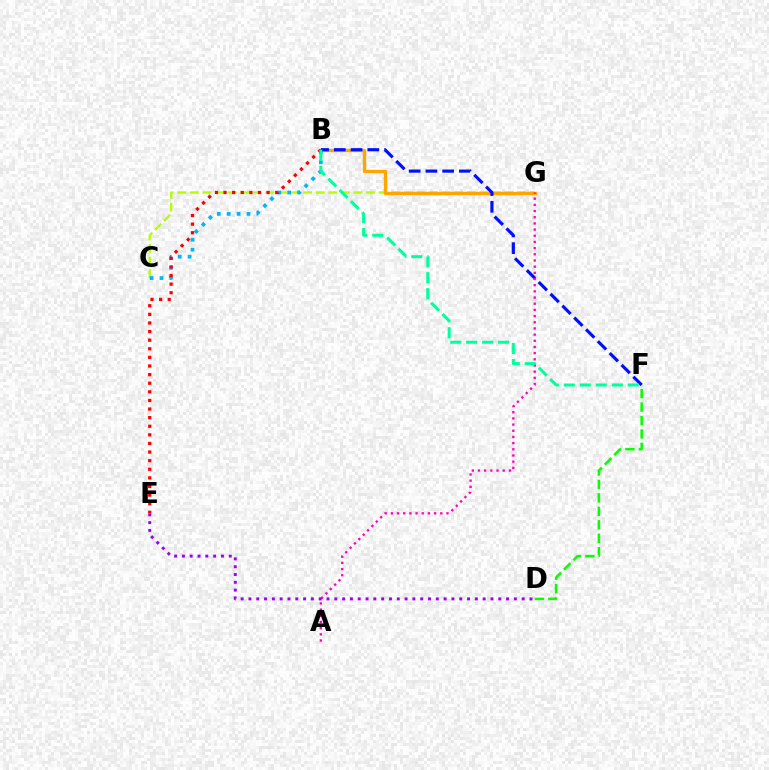{('C', 'G'): [{'color': '#b3ff00', 'line_style': 'dashed', 'thickness': 1.71}], ('B', 'G'): [{'color': '#ffa500', 'line_style': 'solid', 'thickness': 2.4}], ('B', 'C'): [{'color': '#00b5ff', 'line_style': 'dotted', 'thickness': 2.69}], ('B', 'F'): [{'color': '#0010ff', 'line_style': 'dashed', 'thickness': 2.27}, {'color': '#00ff9d', 'line_style': 'dashed', 'thickness': 2.17}], ('A', 'G'): [{'color': '#ff00bd', 'line_style': 'dotted', 'thickness': 1.68}], ('B', 'E'): [{'color': '#ff0000', 'line_style': 'dotted', 'thickness': 2.34}], ('D', 'F'): [{'color': '#08ff00', 'line_style': 'dashed', 'thickness': 1.83}], ('D', 'E'): [{'color': '#9b00ff', 'line_style': 'dotted', 'thickness': 2.12}]}